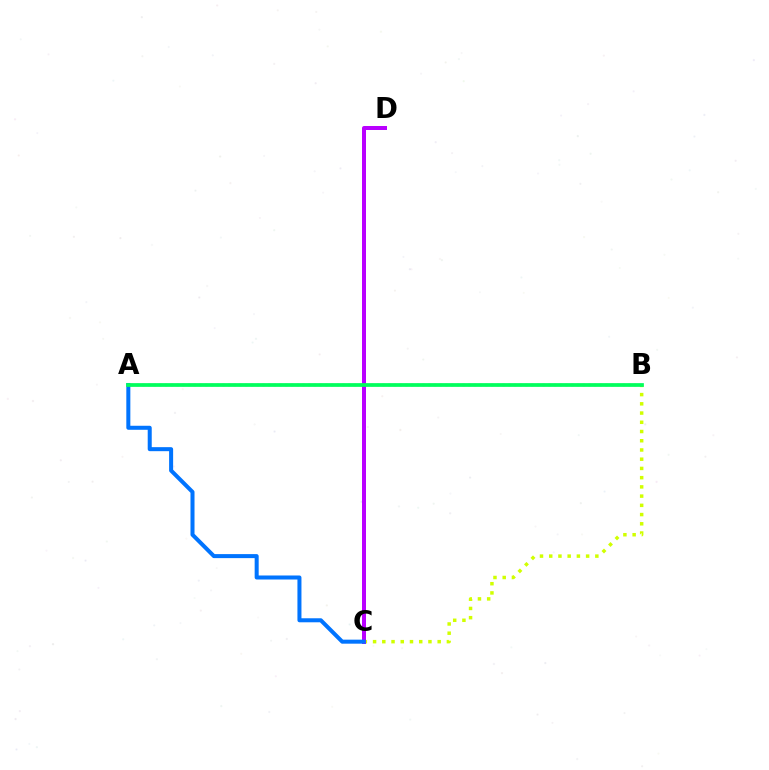{('B', 'C'): [{'color': '#d1ff00', 'line_style': 'dotted', 'thickness': 2.51}], ('A', 'B'): [{'color': '#ff0000', 'line_style': 'dotted', 'thickness': 1.55}, {'color': '#00ff5c', 'line_style': 'solid', 'thickness': 2.68}], ('C', 'D'): [{'color': '#b900ff', 'line_style': 'solid', 'thickness': 2.87}], ('A', 'C'): [{'color': '#0074ff', 'line_style': 'solid', 'thickness': 2.89}]}